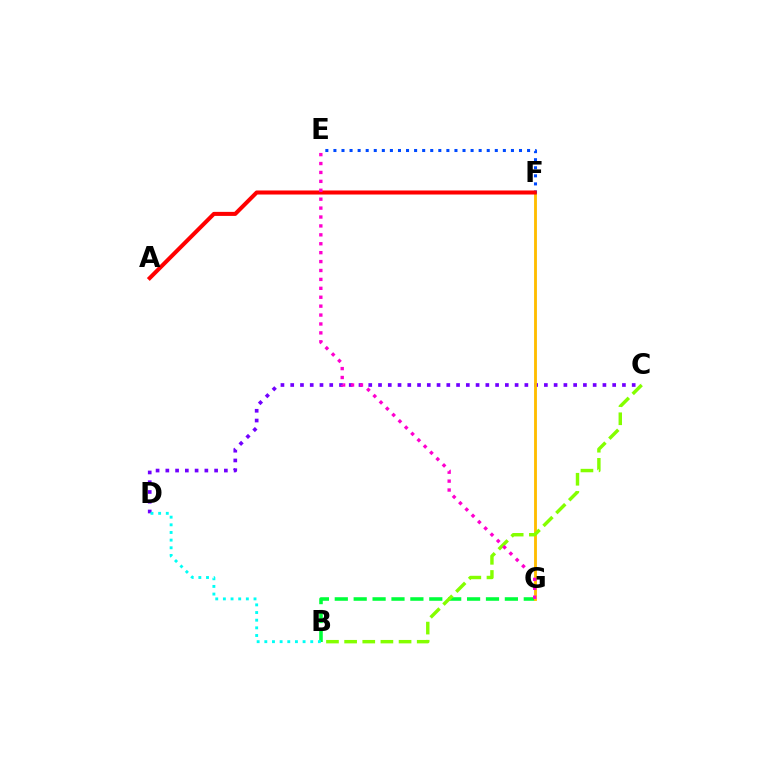{('B', 'G'): [{'color': '#00ff39', 'line_style': 'dashed', 'thickness': 2.57}], ('C', 'D'): [{'color': '#7200ff', 'line_style': 'dotted', 'thickness': 2.65}], ('F', 'G'): [{'color': '#ffbd00', 'line_style': 'solid', 'thickness': 2.05}], ('B', 'D'): [{'color': '#00fff6', 'line_style': 'dotted', 'thickness': 2.08}], ('E', 'F'): [{'color': '#004bff', 'line_style': 'dotted', 'thickness': 2.19}], ('A', 'F'): [{'color': '#ff0000', 'line_style': 'solid', 'thickness': 2.91}], ('B', 'C'): [{'color': '#84ff00', 'line_style': 'dashed', 'thickness': 2.47}], ('E', 'G'): [{'color': '#ff00cf', 'line_style': 'dotted', 'thickness': 2.42}]}